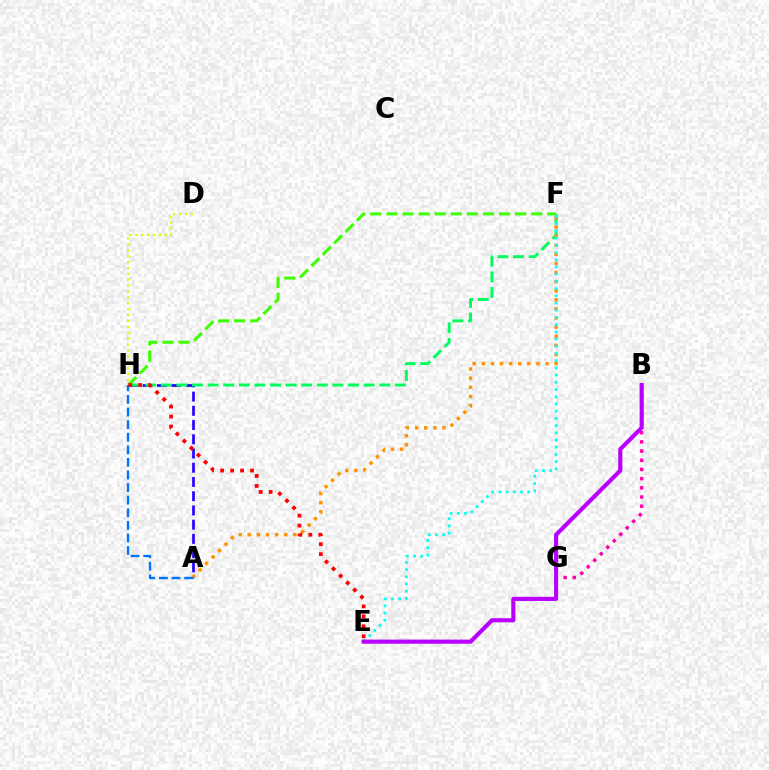{('A', 'H'): [{'color': '#2500ff', 'line_style': 'dashed', 'thickness': 1.93}, {'color': '#0074ff', 'line_style': 'dashed', 'thickness': 1.71}], ('B', 'G'): [{'color': '#ff00ac', 'line_style': 'dotted', 'thickness': 2.5}], ('D', 'H'): [{'color': '#d1ff00', 'line_style': 'dotted', 'thickness': 1.6}], ('F', 'H'): [{'color': '#00ff5c', 'line_style': 'dashed', 'thickness': 2.12}, {'color': '#3dff00', 'line_style': 'dashed', 'thickness': 2.19}], ('A', 'F'): [{'color': '#ff9400', 'line_style': 'dotted', 'thickness': 2.47}], ('E', 'F'): [{'color': '#00fff6', 'line_style': 'dotted', 'thickness': 1.96}], ('B', 'E'): [{'color': '#b900ff', 'line_style': 'solid', 'thickness': 2.96}], ('E', 'H'): [{'color': '#ff0000', 'line_style': 'dotted', 'thickness': 2.71}]}